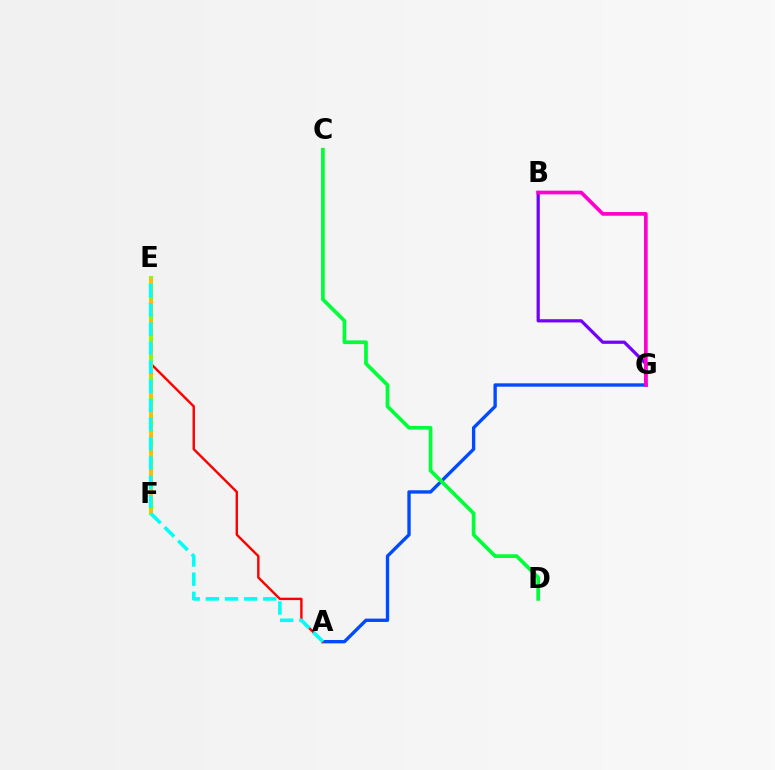{('A', 'G'): [{'color': '#004bff', 'line_style': 'solid', 'thickness': 2.42}], ('A', 'E'): [{'color': '#ff0000', 'line_style': 'solid', 'thickness': 1.74}, {'color': '#00fff6', 'line_style': 'dashed', 'thickness': 2.6}], ('B', 'G'): [{'color': '#7200ff', 'line_style': 'solid', 'thickness': 2.32}, {'color': '#ff00cf', 'line_style': 'solid', 'thickness': 2.66}], ('E', 'F'): [{'color': '#84ff00', 'line_style': 'solid', 'thickness': 2.86}, {'color': '#ffbd00', 'line_style': 'dashed', 'thickness': 2.85}], ('C', 'D'): [{'color': '#00ff39', 'line_style': 'solid', 'thickness': 2.67}]}